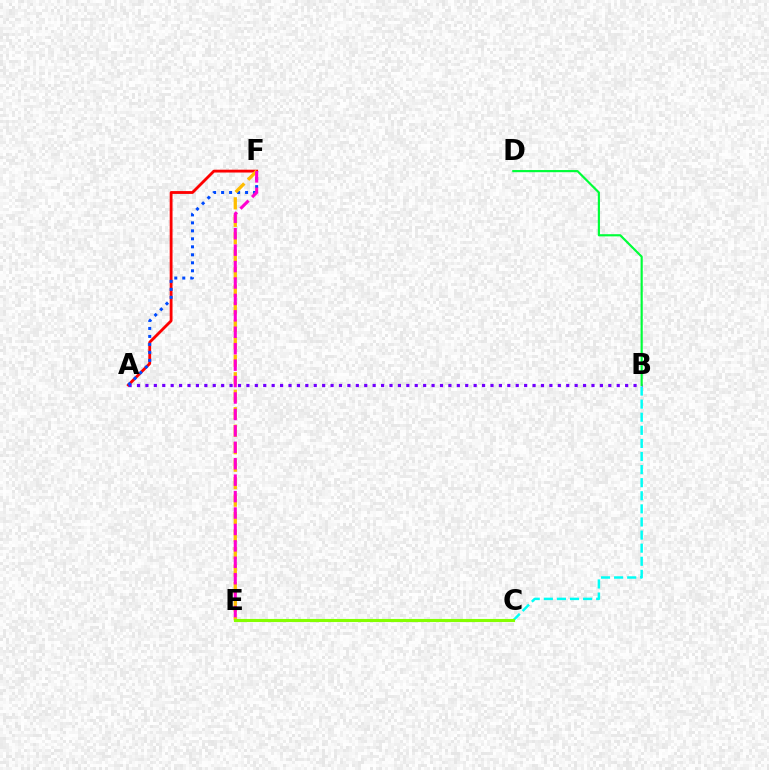{('B', 'C'): [{'color': '#00fff6', 'line_style': 'dashed', 'thickness': 1.78}], ('A', 'F'): [{'color': '#ff0000', 'line_style': 'solid', 'thickness': 2.04}, {'color': '#004bff', 'line_style': 'dotted', 'thickness': 2.17}], ('A', 'B'): [{'color': '#7200ff', 'line_style': 'dotted', 'thickness': 2.29}], ('E', 'F'): [{'color': '#ffbd00', 'line_style': 'dashed', 'thickness': 2.38}, {'color': '#ff00cf', 'line_style': 'dashed', 'thickness': 2.23}], ('B', 'D'): [{'color': '#00ff39', 'line_style': 'solid', 'thickness': 1.57}], ('C', 'E'): [{'color': '#84ff00', 'line_style': 'solid', 'thickness': 2.24}]}